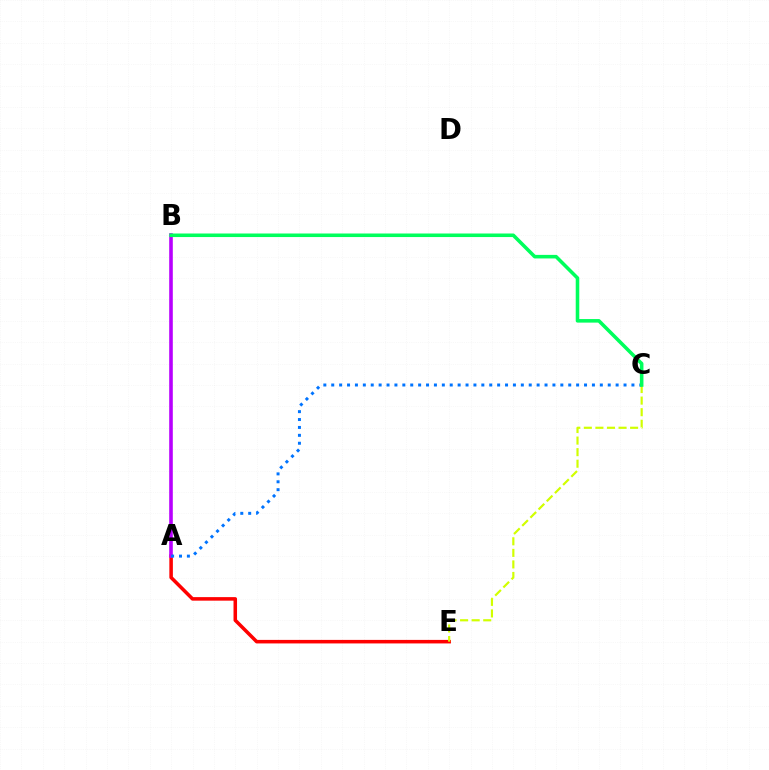{('A', 'E'): [{'color': '#ff0000', 'line_style': 'solid', 'thickness': 2.54}], ('A', 'B'): [{'color': '#b900ff', 'line_style': 'solid', 'thickness': 2.59}], ('C', 'E'): [{'color': '#d1ff00', 'line_style': 'dashed', 'thickness': 1.57}], ('A', 'C'): [{'color': '#0074ff', 'line_style': 'dotted', 'thickness': 2.15}], ('B', 'C'): [{'color': '#00ff5c', 'line_style': 'solid', 'thickness': 2.56}]}